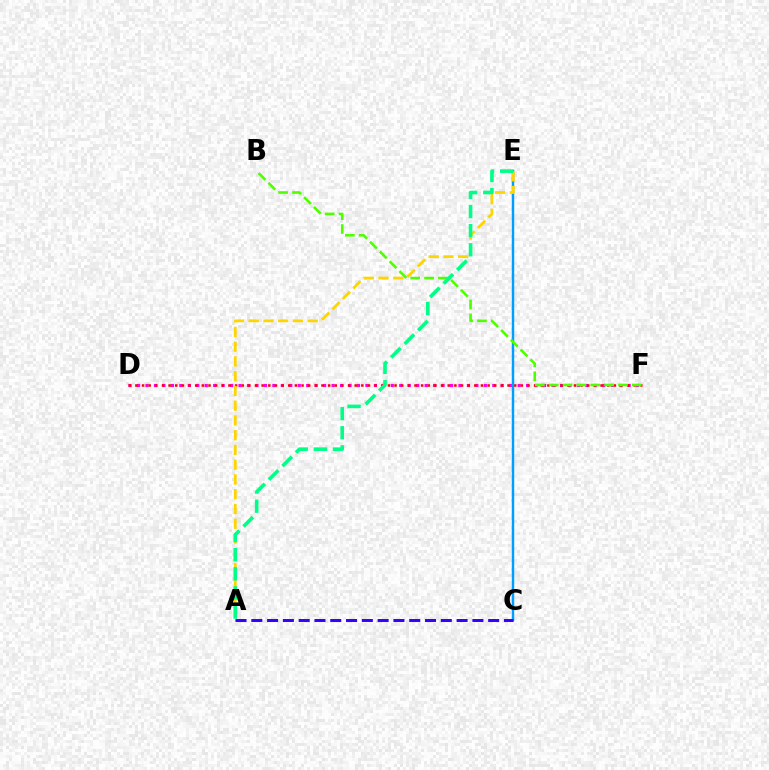{('D', 'F'): [{'color': '#ff00ed', 'line_style': 'dotted', 'thickness': 2.3}, {'color': '#ff0000', 'line_style': 'dotted', 'thickness': 1.81}], ('C', 'E'): [{'color': '#009eff', 'line_style': 'solid', 'thickness': 1.75}], ('A', 'E'): [{'color': '#ffd500', 'line_style': 'dashed', 'thickness': 2.0}, {'color': '#00ff86', 'line_style': 'dashed', 'thickness': 2.6}], ('A', 'C'): [{'color': '#3700ff', 'line_style': 'dashed', 'thickness': 2.15}], ('B', 'F'): [{'color': '#4fff00', 'line_style': 'dashed', 'thickness': 1.88}]}